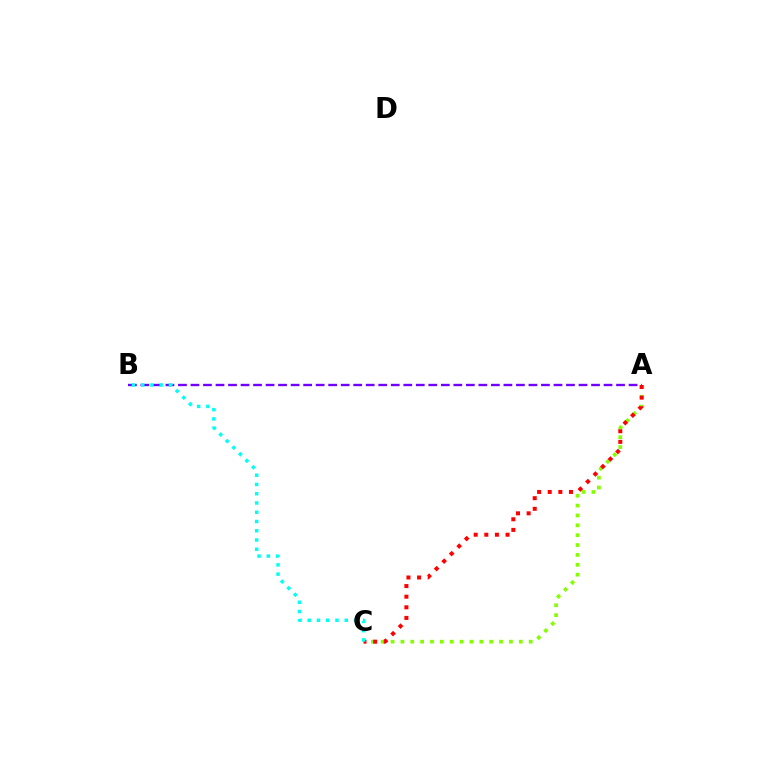{('A', 'C'): [{'color': '#84ff00', 'line_style': 'dotted', 'thickness': 2.68}, {'color': '#ff0000', 'line_style': 'dotted', 'thickness': 2.89}], ('A', 'B'): [{'color': '#7200ff', 'line_style': 'dashed', 'thickness': 1.7}], ('B', 'C'): [{'color': '#00fff6', 'line_style': 'dotted', 'thickness': 2.51}]}